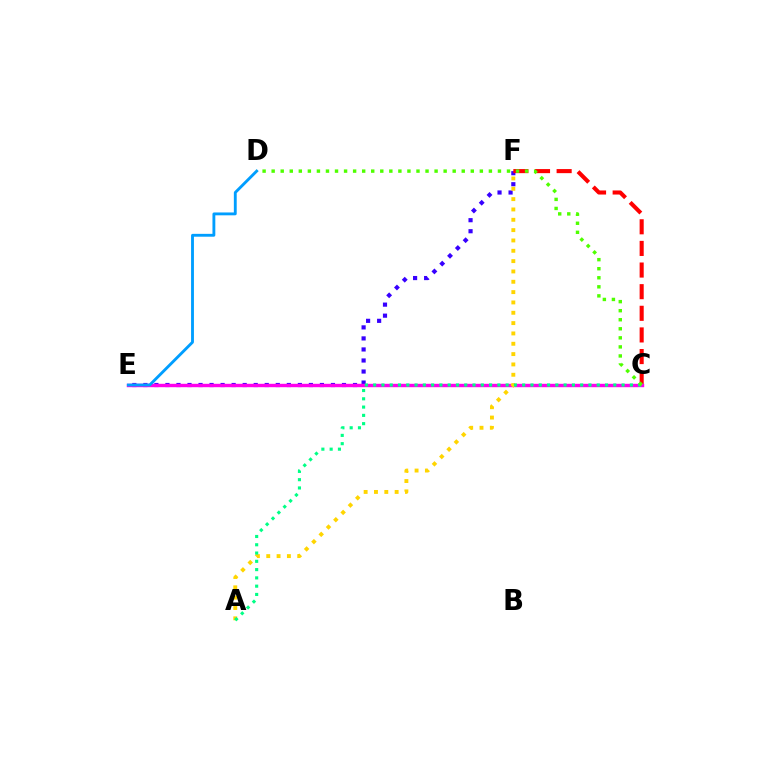{('E', 'F'): [{'color': '#3700ff', 'line_style': 'dotted', 'thickness': 3.0}], ('C', 'F'): [{'color': '#ff0000', 'line_style': 'dashed', 'thickness': 2.94}], ('C', 'E'): [{'color': '#ff00ed', 'line_style': 'solid', 'thickness': 2.45}], ('A', 'F'): [{'color': '#ffd500', 'line_style': 'dotted', 'thickness': 2.81}], ('D', 'E'): [{'color': '#009eff', 'line_style': 'solid', 'thickness': 2.06}], ('A', 'C'): [{'color': '#00ff86', 'line_style': 'dotted', 'thickness': 2.25}], ('C', 'D'): [{'color': '#4fff00', 'line_style': 'dotted', 'thickness': 2.46}]}